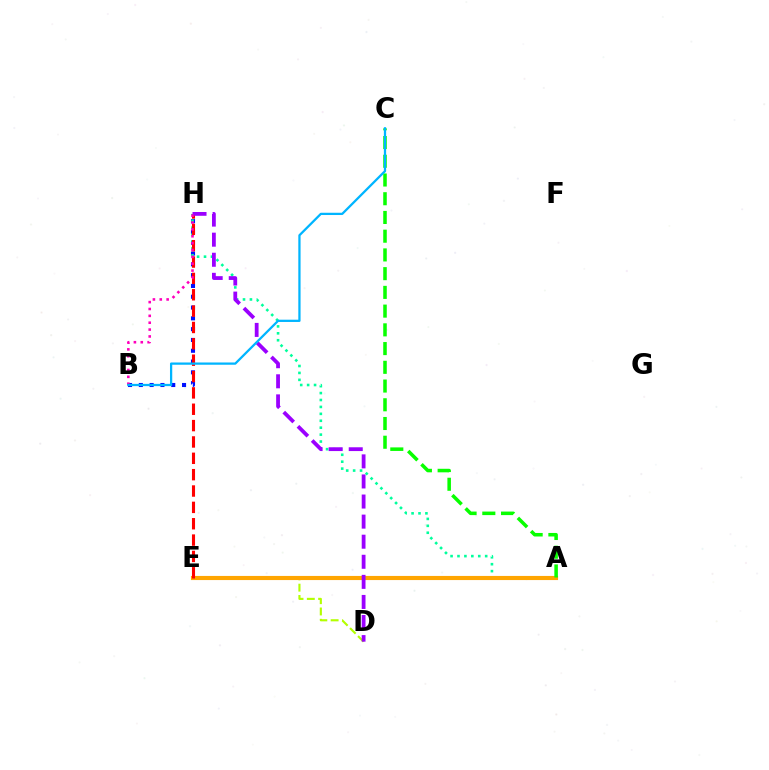{('B', 'H'): [{'color': '#0010ff', 'line_style': 'dotted', 'thickness': 2.93}, {'color': '#ff00bd', 'line_style': 'dotted', 'thickness': 1.87}], ('A', 'H'): [{'color': '#00ff9d', 'line_style': 'dotted', 'thickness': 1.88}], ('D', 'E'): [{'color': '#b3ff00', 'line_style': 'dashed', 'thickness': 1.54}], ('A', 'E'): [{'color': '#ffa500', 'line_style': 'solid', 'thickness': 2.97}], ('E', 'H'): [{'color': '#ff0000', 'line_style': 'dashed', 'thickness': 2.22}], ('D', 'H'): [{'color': '#9b00ff', 'line_style': 'dashed', 'thickness': 2.73}], ('A', 'C'): [{'color': '#08ff00', 'line_style': 'dashed', 'thickness': 2.54}], ('B', 'C'): [{'color': '#00b5ff', 'line_style': 'solid', 'thickness': 1.63}]}